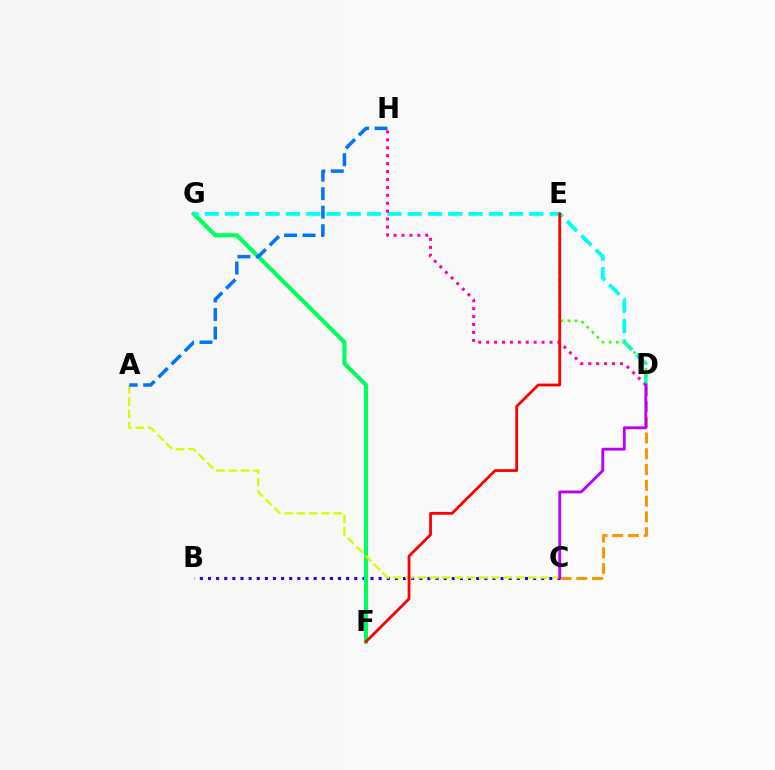{('C', 'D'): [{'color': '#ff9400', 'line_style': 'dashed', 'thickness': 2.14}, {'color': '#b900ff', 'line_style': 'solid', 'thickness': 2.04}], ('B', 'C'): [{'color': '#2500ff', 'line_style': 'dotted', 'thickness': 2.21}], ('F', 'G'): [{'color': '#00ff5c', 'line_style': 'solid', 'thickness': 2.95}], ('D', 'G'): [{'color': '#00fff6', 'line_style': 'dashed', 'thickness': 2.76}], ('A', 'C'): [{'color': '#d1ff00', 'line_style': 'dashed', 'thickness': 1.67}], ('D', 'H'): [{'color': '#ff00ac', 'line_style': 'dotted', 'thickness': 2.15}], ('D', 'E'): [{'color': '#3dff00', 'line_style': 'dotted', 'thickness': 1.95}], ('E', 'F'): [{'color': '#ff0000', 'line_style': 'solid', 'thickness': 2.01}], ('A', 'H'): [{'color': '#0074ff', 'line_style': 'dashed', 'thickness': 2.51}]}